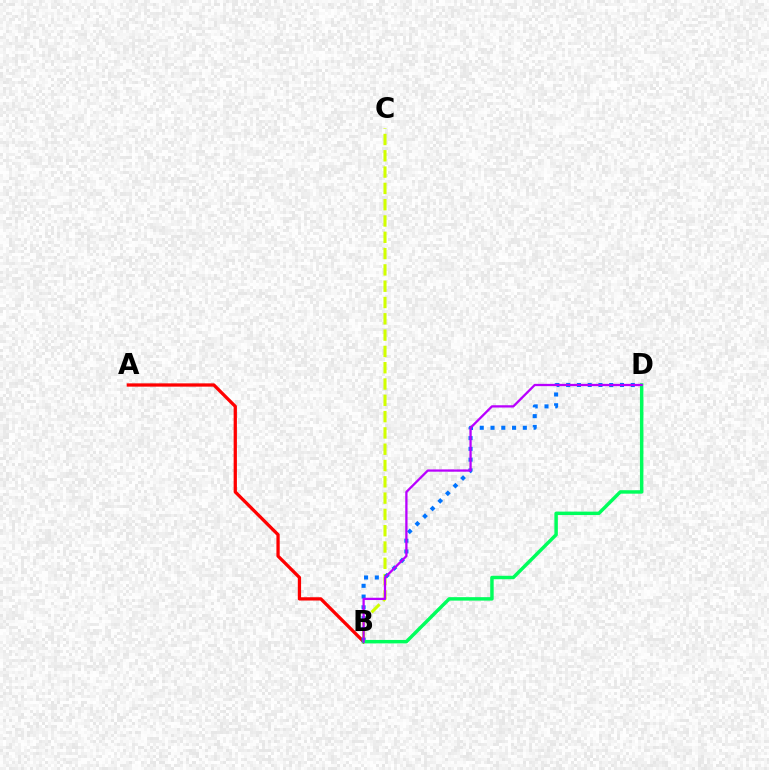{('B', 'C'): [{'color': '#d1ff00', 'line_style': 'dashed', 'thickness': 2.21}], ('A', 'B'): [{'color': '#ff0000', 'line_style': 'solid', 'thickness': 2.36}], ('B', 'D'): [{'color': '#0074ff', 'line_style': 'dotted', 'thickness': 2.92}, {'color': '#00ff5c', 'line_style': 'solid', 'thickness': 2.49}, {'color': '#b900ff', 'line_style': 'solid', 'thickness': 1.64}]}